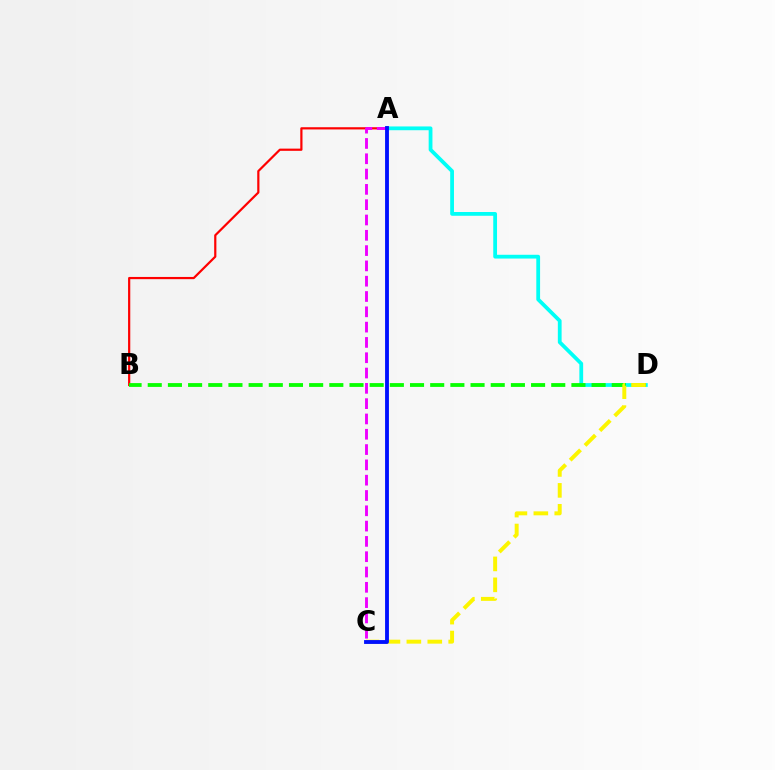{('A', 'D'): [{'color': '#00fff6', 'line_style': 'solid', 'thickness': 2.72}], ('A', 'B'): [{'color': '#ff0000', 'line_style': 'solid', 'thickness': 1.59}], ('B', 'D'): [{'color': '#08ff00', 'line_style': 'dashed', 'thickness': 2.74}], ('A', 'C'): [{'color': '#ee00ff', 'line_style': 'dashed', 'thickness': 2.08}, {'color': '#0010ff', 'line_style': 'solid', 'thickness': 2.77}], ('C', 'D'): [{'color': '#fcf500', 'line_style': 'dashed', 'thickness': 2.84}]}